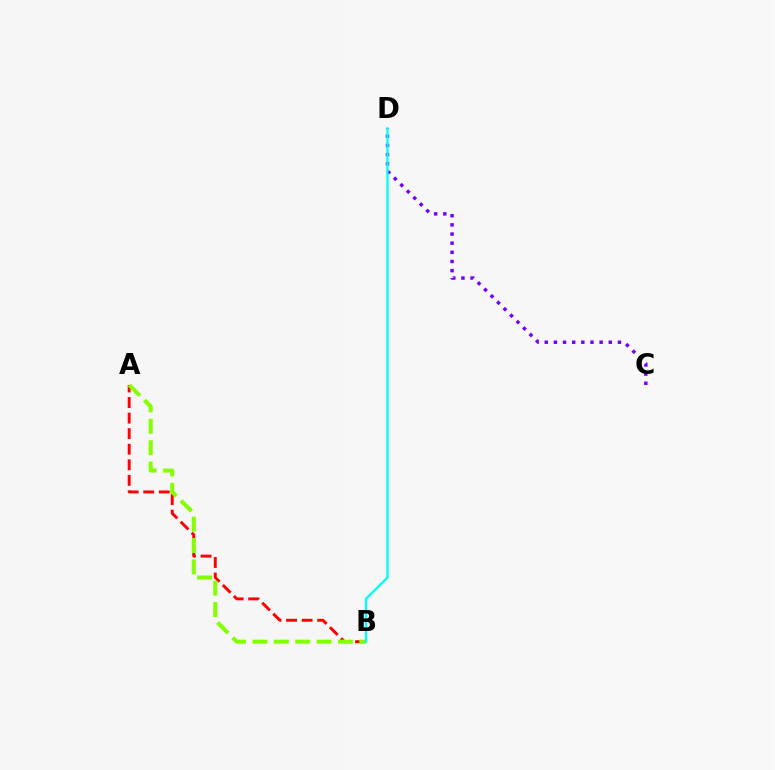{('A', 'B'): [{'color': '#ff0000', 'line_style': 'dashed', 'thickness': 2.11}, {'color': '#84ff00', 'line_style': 'dashed', 'thickness': 2.91}], ('C', 'D'): [{'color': '#7200ff', 'line_style': 'dotted', 'thickness': 2.49}], ('B', 'D'): [{'color': '#00fff6', 'line_style': 'solid', 'thickness': 1.66}]}